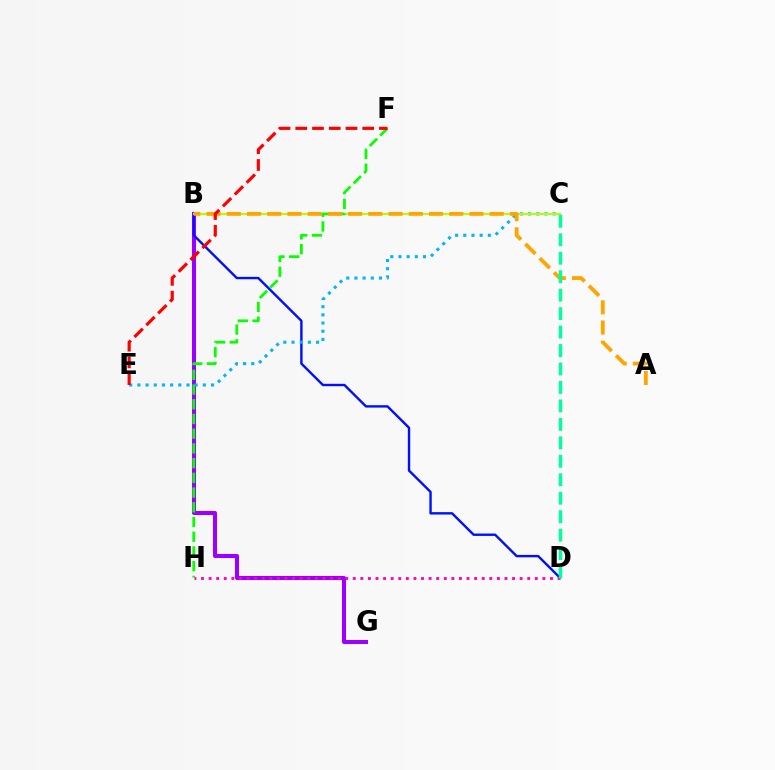{('B', 'G'): [{'color': '#9b00ff', 'line_style': 'solid', 'thickness': 2.92}], ('B', 'D'): [{'color': '#0010ff', 'line_style': 'solid', 'thickness': 1.73}], ('C', 'E'): [{'color': '#00b5ff', 'line_style': 'dotted', 'thickness': 2.22}], ('B', 'C'): [{'color': '#b3ff00', 'line_style': 'solid', 'thickness': 1.53}], ('F', 'H'): [{'color': '#08ff00', 'line_style': 'dashed', 'thickness': 2.0}], ('D', 'H'): [{'color': '#ff00bd', 'line_style': 'dotted', 'thickness': 2.06}], ('A', 'B'): [{'color': '#ffa500', 'line_style': 'dashed', 'thickness': 2.75}], ('C', 'D'): [{'color': '#00ff9d', 'line_style': 'dashed', 'thickness': 2.51}], ('E', 'F'): [{'color': '#ff0000', 'line_style': 'dashed', 'thickness': 2.27}]}